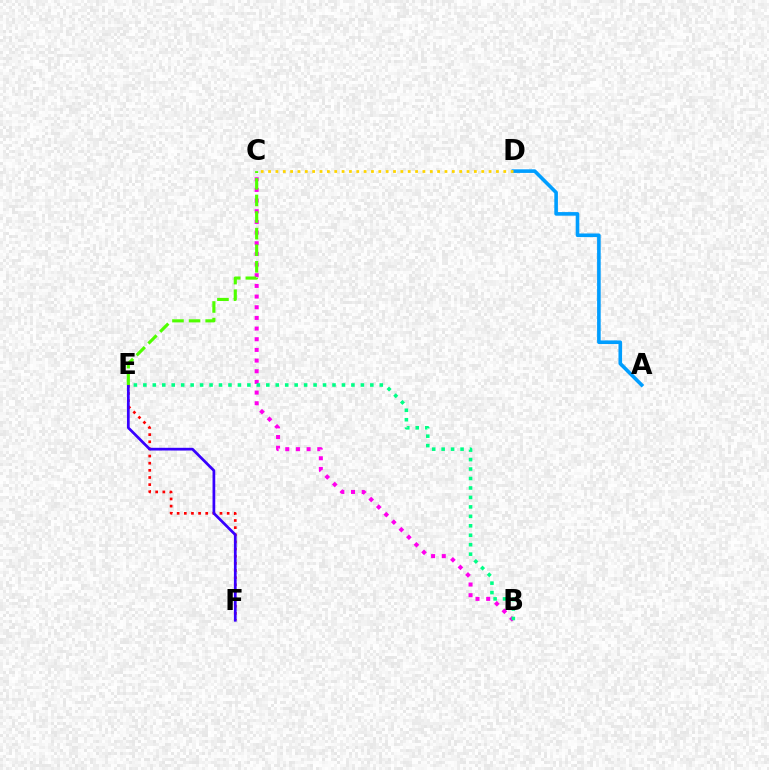{('A', 'D'): [{'color': '#009eff', 'line_style': 'solid', 'thickness': 2.6}], ('B', 'C'): [{'color': '#ff00ed', 'line_style': 'dotted', 'thickness': 2.9}], ('E', 'F'): [{'color': '#ff0000', 'line_style': 'dotted', 'thickness': 1.94}, {'color': '#3700ff', 'line_style': 'solid', 'thickness': 1.96}], ('C', 'D'): [{'color': '#ffd500', 'line_style': 'dotted', 'thickness': 2.0}], ('B', 'E'): [{'color': '#00ff86', 'line_style': 'dotted', 'thickness': 2.57}], ('C', 'E'): [{'color': '#4fff00', 'line_style': 'dashed', 'thickness': 2.25}]}